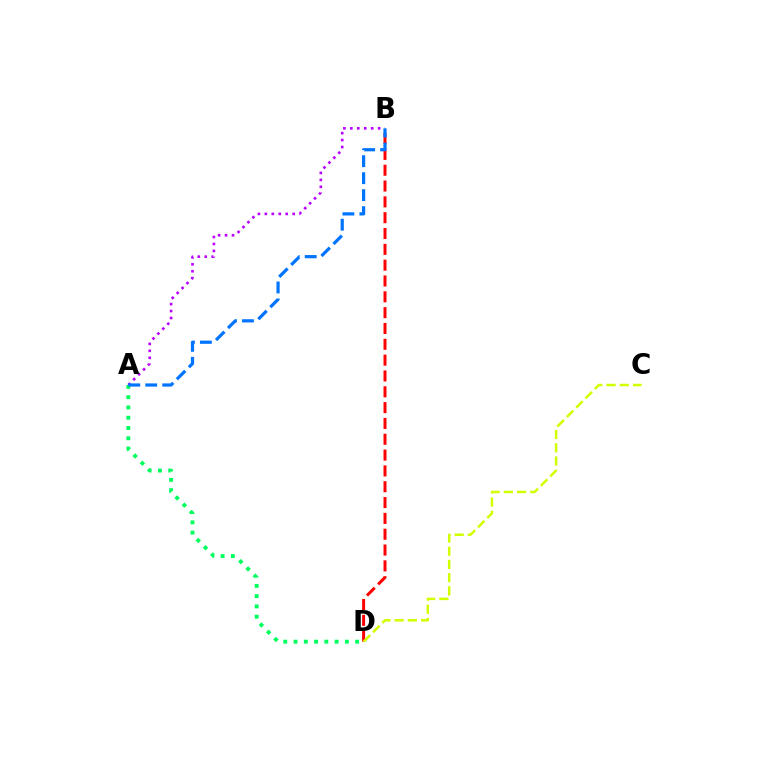{('B', 'D'): [{'color': '#ff0000', 'line_style': 'dashed', 'thickness': 2.15}], ('A', 'D'): [{'color': '#00ff5c', 'line_style': 'dotted', 'thickness': 2.79}], ('C', 'D'): [{'color': '#d1ff00', 'line_style': 'dashed', 'thickness': 1.8}], ('A', 'B'): [{'color': '#b900ff', 'line_style': 'dotted', 'thickness': 1.89}, {'color': '#0074ff', 'line_style': 'dashed', 'thickness': 2.31}]}